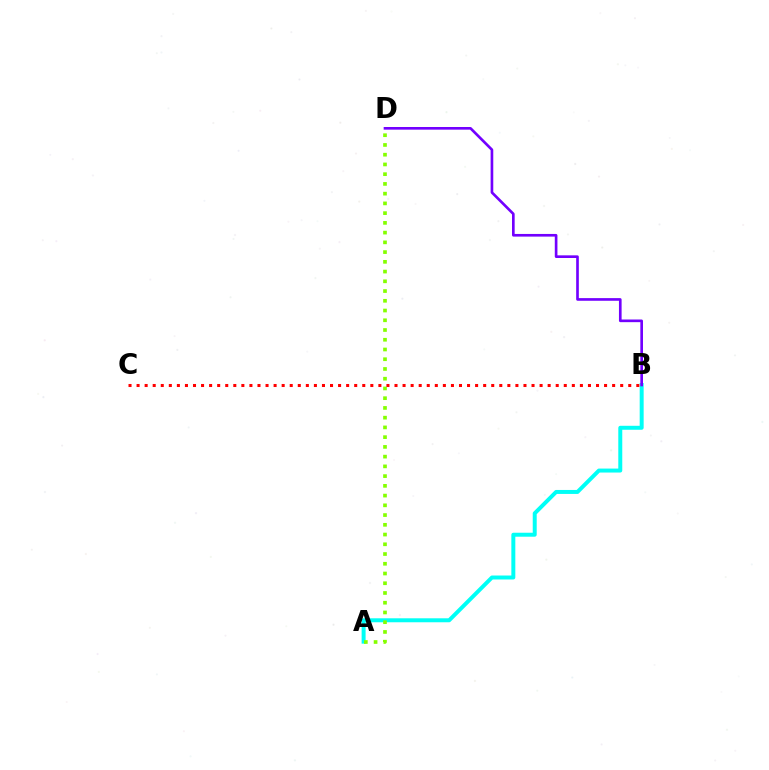{('A', 'B'): [{'color': '#00fff6', 'line_style': 'solid', 'thickness': 2.86}], ('A', 'D'): [{'color': '#84ff00', 'line_style': 'dotted', 'thickness': 2.65}], ('B', 'C'): [{'color': '#ff0000', 'line_style': 'dotted', 'thickness': 2.19}], ('B', 'D'): [{'color': '#7200ff', 'line_style': 'solid', 'thickness': 1.91}]}